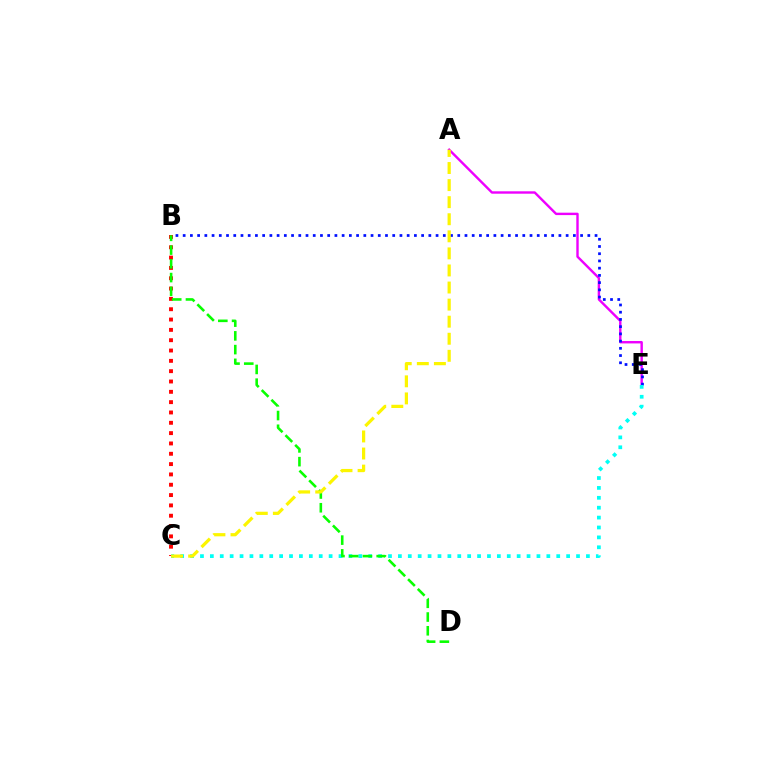{('B', 'C'): [{'color': '#ff0000', 'line_style': 'dotted', 'thickness': 2.81}], ('A', 'E'): [{'color': '#ee00ff', 'line_style': 'solid', 'thickness': 1.73}], ('B', 'E'): [{'color': '#0010ff', 'line_style': 'dotted', 'thickness': 1.96}], ('C', 'E'): [{'color': '#00fff6', 'line_style': 'dotted', 'thickness': 2.69}], ('B', 'D'): [{'color': '#08ff00', 'line_style': 'dashed', 'thickness': 1.87}], ('A', 'C'): [{'color': '#fcf500', 'line_style': 'dashed', 'thickness': 2.32}]}